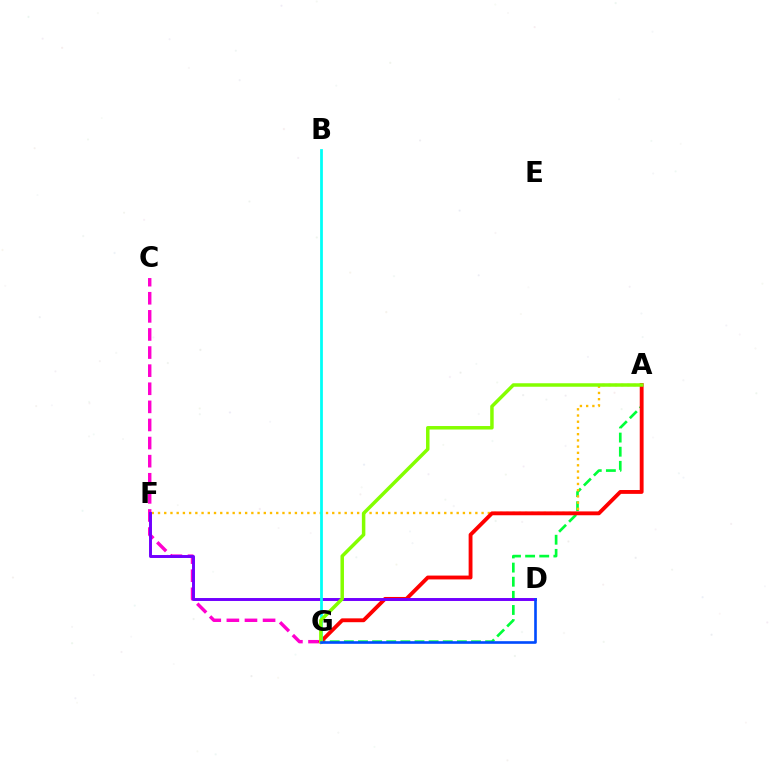{('A', 'G'): [{'color': '#00ff39', 'line_style': 'dashed', 'thickness': 1.92}, {'color': '#ff0000', 'line_style': 'solid', 'thickness': 2.77}, {'color': '#84ff00', 'line_style': 'solid', 'thickness': 2.51}], ('A', 'F'): [{'color': '#ffbd00', 'line_style': 'dotted', 'thickness': 1.69}], ('C', 'G'): [{'color': '#ff00cf', 'line_style': 'dashed', 'thickness': 2.46}], ('D', 'F'): [{'color': '#7200ff', 'line_style': 'solid', 'thickness': 2.12}], ('B', 'G'): [{'color': '#00fff6', 'line_style': 'solid', 'thickness': 1.99}], ('D', 'G'): [{'color': '#004bff', 'line_style': 'solid', 'thickness': 1.9}]}